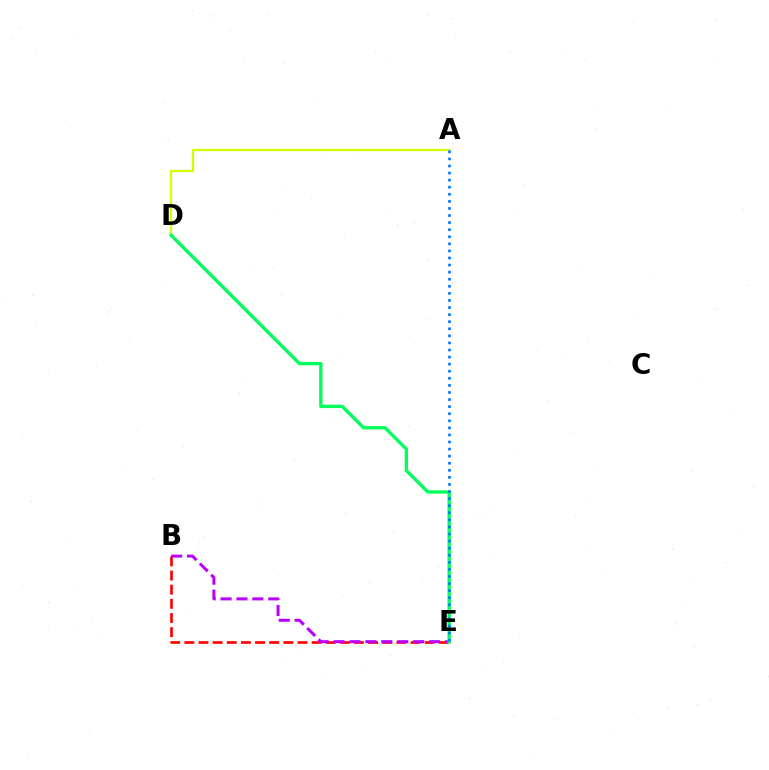{('B', 'E'): [{'color': '#ff0000', 'line_style': 'dashed', 'thickness': 1.92}, {'color': '#b900ff', 'line_style': 'dashed', 'thickness': 2.16}], ('A', 'D'): [{'color': '#d1ff00', 'line_style': 'solid', 'thickness': 1.63}], ('D', 'E'): [{'color': '#00ff5c', 'line_style': 'solid', 'thickness': 2.4}], ('A', 'E'): [{'color': '#0074ff', 'line_style': 'dotted', 'thickness': 1.92}]}